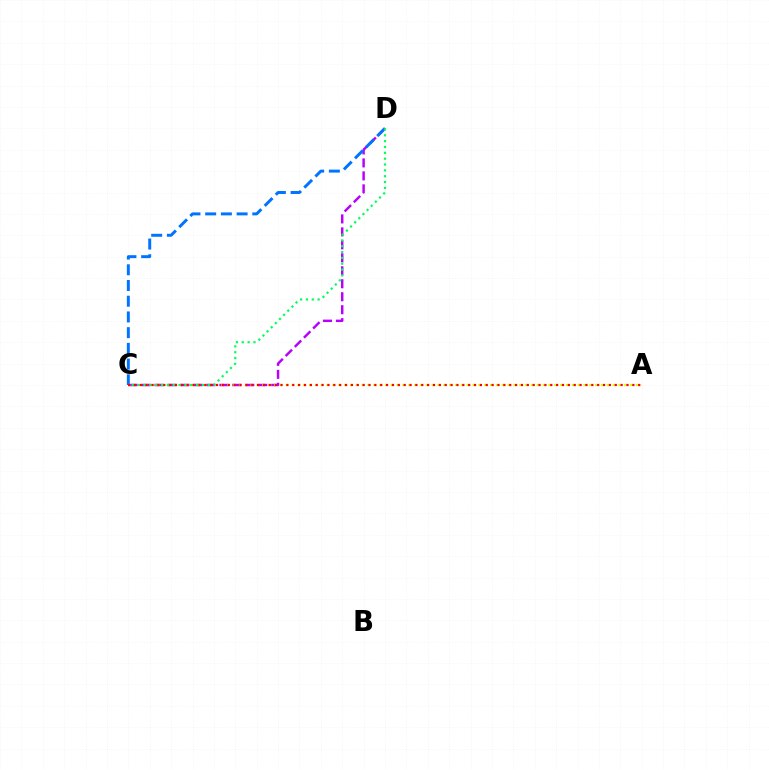{('C', 'D'): [{'color': '#b900ff', 'line_style': 'dashed', 'thickness': 1.76}, {'color': '#0074ff', 'line_style': 'dashed', 'thickness': 2.13}, {'color': '#00ff5c', 'line_style': 'dotted', 'thickness': 1.59}], ('A', 'C'): [{'color': '#d1ff00', 'line_style': 'dotted', 'thickness': 1.59}, {'color': '#ff0000', 'line_style': 'dotted', 'thickness': 1.59}]}